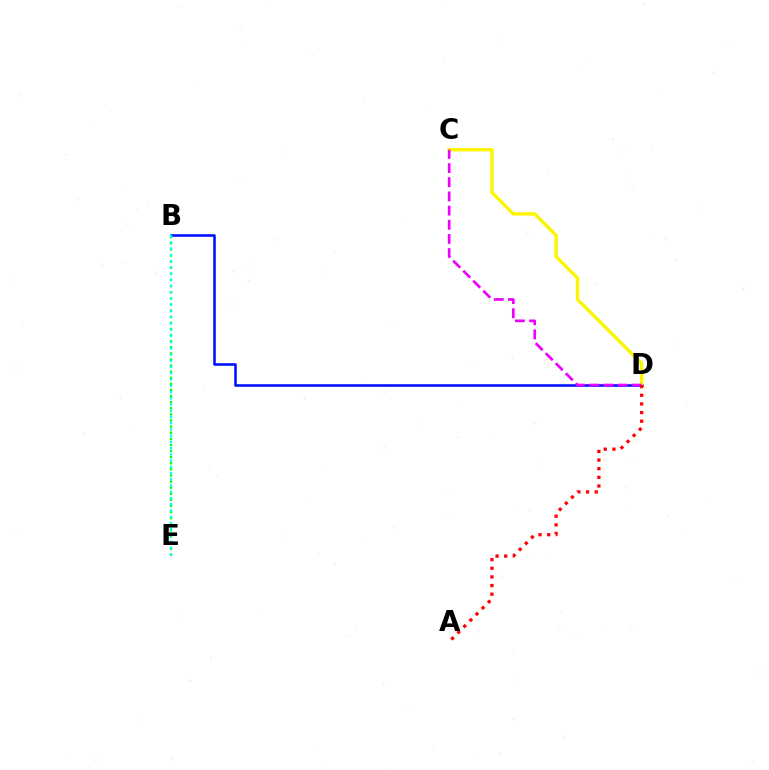{('B', 'D'): [{'color': '#0010ff', 'line_style': 'solid', 'thickness': 1.86}], ('C', 'D'): [{'color': '#fcf500', 'line_style': 'solid', 'thickness': 2.44}, {'color': '#ee00ff', 'line_style': 'dashed', 'thickness': 1.93}], ('B', 'E'): [{'color': '#08ff00', 'line_style': 'dotted', 'thickness': 1.66}, {'color': '#00fff6', 'line_style': 'dotted', 'thickness': 1.69}], ('A', 'D'): [{'color': '#ff0000', 'line_style': 'dotted', 'thickness': 2.35}]}